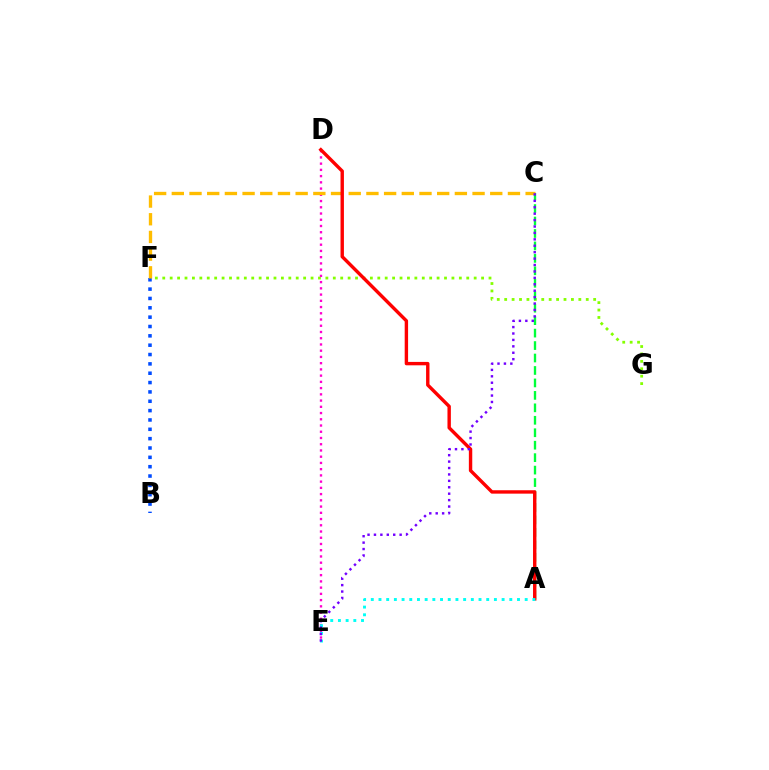{('F', 'G'): [{'color': '#84ff00', 'line_style': 'dotted', 'thickness': 2.01}], ('A', 'C'): [{'color': '#00ff39', 'line_style': 'dashed', 'thickness': 1.69}], ('B', 'F'): [{'color': '#004bff', 'line_style': 'dotted', 'thickness': 2.54}], ('D', 'E'): [{'color': '#ff00cf', 'line_style': 'dotted', 'thickness': 1.69}], ('C', 'F'): [{'color': '#ffbd00', 'line_style': 'dashed', 'thickness': 2.4}], ('A', 'D'): [{'color': '#ff0000', 'line_style': 'solid', 'thickness': 2.45}], ('A', 'E'): [{'color': '#00fff6', 'line_style': 'dotted', 'thickness': 2.09}], ('C', 'E'): [{'color': '#7200ff', 'line_style': 'dotted', 'thickness': 1.74}]}